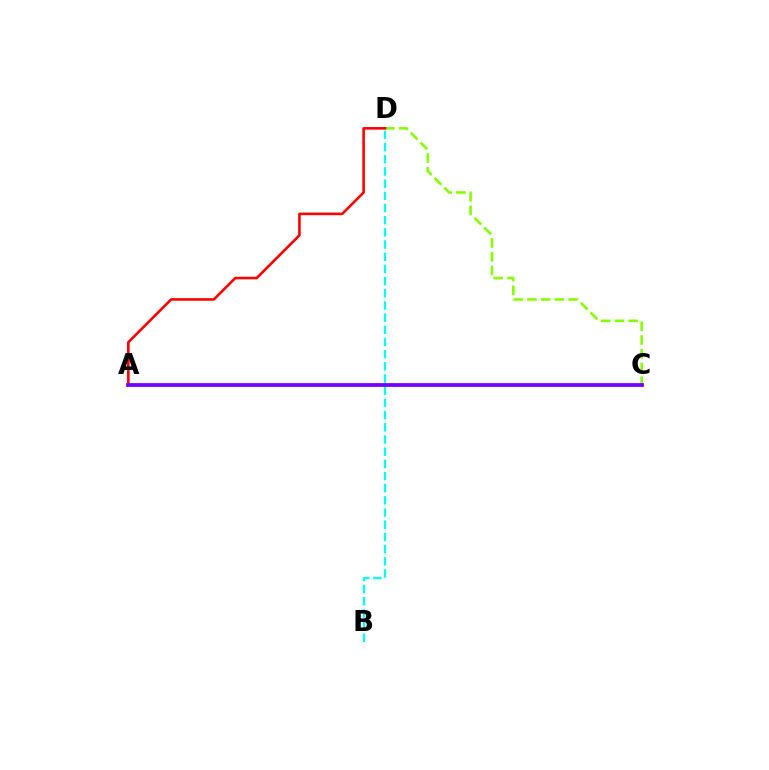{('C', 'D'): [{'color': '#84ff00', 'line_style': 'dashed', 'thickness': 1.87}], ('B', 'D'): [{'color': '#00fff6', 'line_style': 'dashed', 'thickness': 1.65}], ('A', 'D'): [{'color': '#ff0000', 'line_style': 'solid', 'thickness': 1.87}], ('A', 'C'): [{'color': '#7200ff', 'line_style': 'solid', 'thickness': 2.72}]}